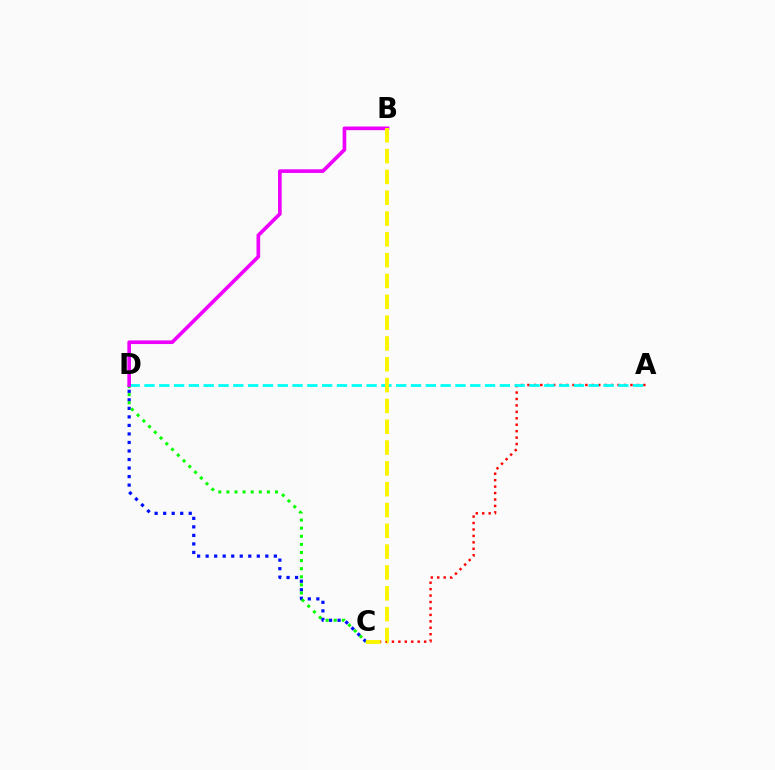{('C', 'D'): [{'color': '#0010ff', 'line_style': 'dotted', 'thickness': 2.32}, {'color': '#08ff00', 'line_style': 'dotted', 'thickness': 2.2}], ('A', 'C'): [{'color': '#ff0000', 'line_style': 'dotted', 'thickness': 1.75}], ('A', 'D'): [{'color': '#00fff6', 'line_style': 'dashed', 'thickness': 2.01}], ('B', 'D'): [{'color': '#ee00ff', 'line_style': 'solid', 'thickness': 2.62}], ('B', 'C'): [{'color': '#fcf500', 'line_style': 'dashed', 'thickness': 2.83}]}